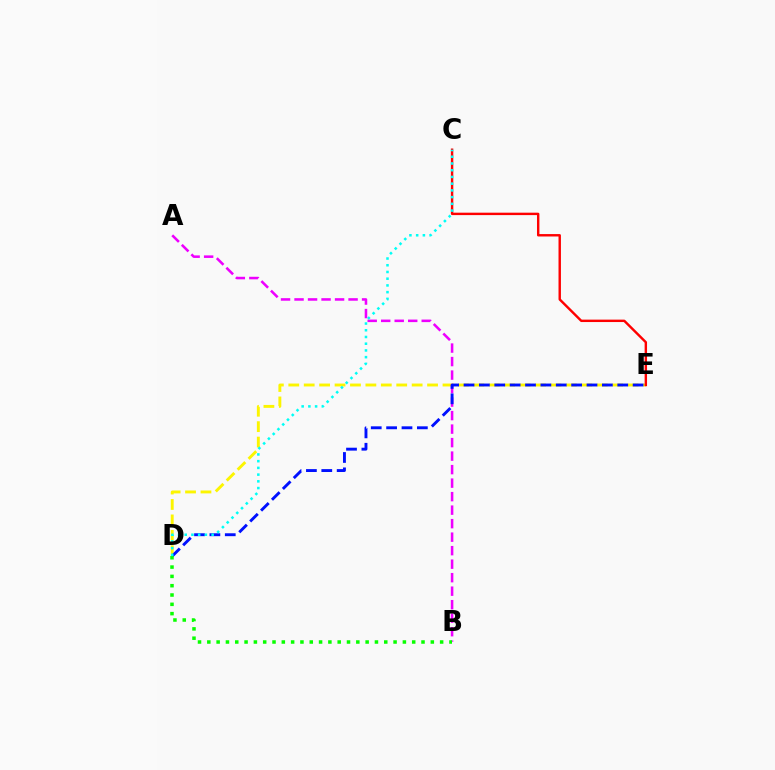{('D', 'E'): [{'color': '#fcf500', 'line_style': 'dashed', 'thickness': 2.09}, {'color': '#0010ff', 'line_style': 'dashed', 'thickness': 2.09}], ('A', 'B'): [{'color': '#ee00ff', 'line_style': 'dashed', 'thickness': 1.83}], ('B', 'D'): [{'color': '#08ff00', 'line_style': 'dotted', 'thickness': 2.53}], ('C', 'E'): [{'color': '#ff0000', 'line_style': 'solid', 'thickness': 1.74}], ('C', 'D'): [{'color': '#00fff6', 'line_style': 'dotted', 'thickness': 1.83}]}